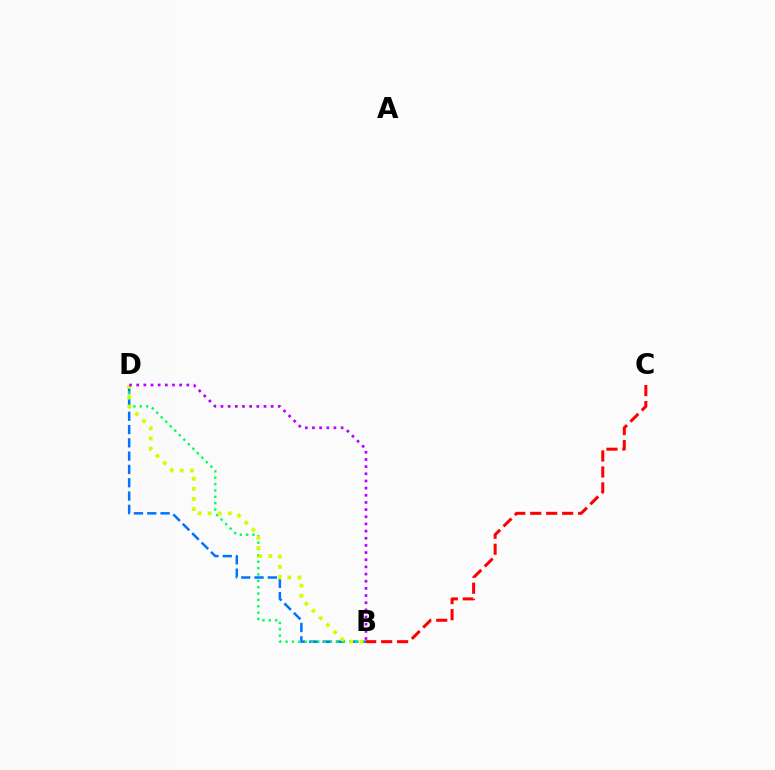{('B', 'D'): [{'color': '#0074ff', 'line_style': 'dashed', 'thickness': 1.81}, {'color': '#00ff5c', 'line_style': 'dotted', 'thickness': 1.73}, {'color': '#d1ff00', 'line_style': 'dotted', 'thickness': 2.74}, {'color': '#b900ff', 'line_style': 'dotted', 'thickness': 1.95}], ('B', 'C'): [{'color': '#ff0000', 'line_style': 'dashed', 'thickness': 2.17}]}